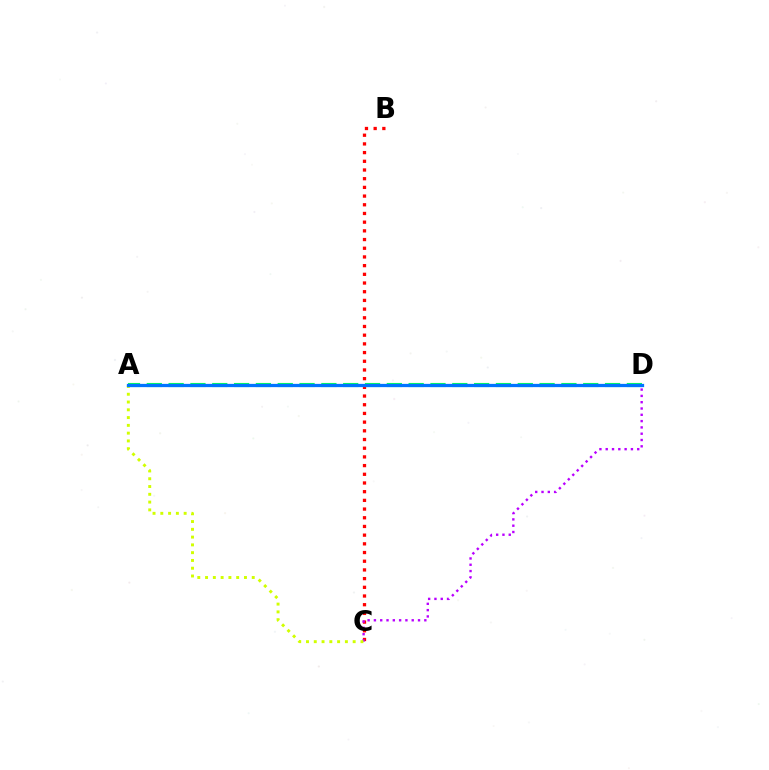{('B', 'C'): [{'color': '#ff0000', 'line_style': 'dotted', 'thickness': 2.36}], ('A', 'D'): [{'color': '#00ff5c', 'line_style': 'dashed', 'thickness': 2.96}, {'color': '#0074ff', 'line_style': 'solid', 'thickness': 2.35}], ('C', 'D'): [{'color': '#b900ff', 'line_style': 'dotted', 'thickness': 1.71}], ('A', 'C'): [{'color': '#d1ff00', 'line_style': 'dotted', 'thickness': 2.11}]}